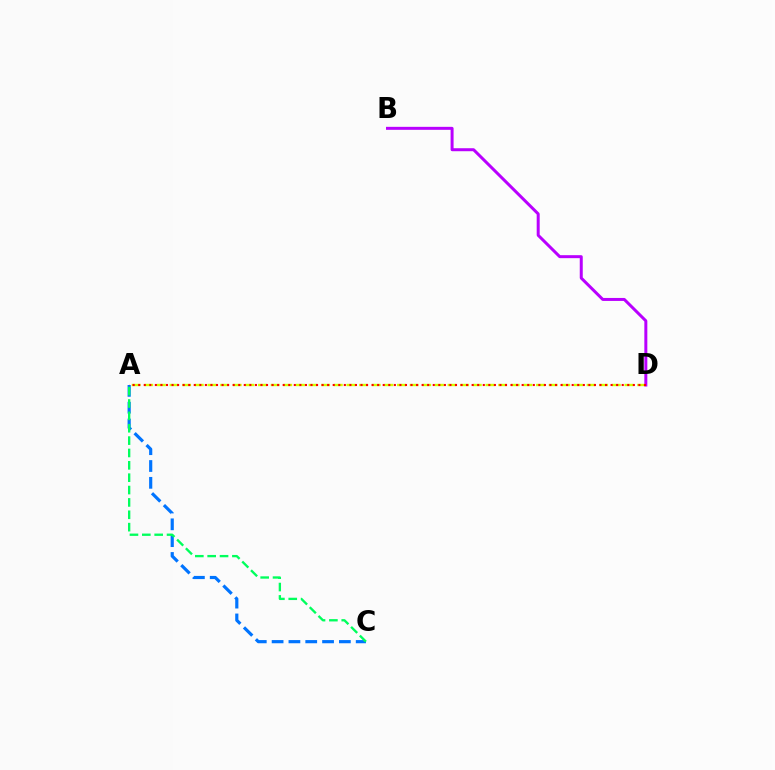{('A', 'D'): [{'color': '#d1ff00', 'line_style': 'dashed', 'thickness': 1.72}, {'color': '#ff0000', 'line_style': 'dotted', 'thickness': 1.51}], ('B', 'D'): [{'color': '#b900ff', 'line_style': 'solid', 'thickness': 2.15}], ('A', 'C'): [{'color': '#0074ff', 'line_style': 'dashed', 'thickness': 2.28}, {'color': '#00ff5c', 'line_style': 'dashed', 'thickness': 1.68}]}